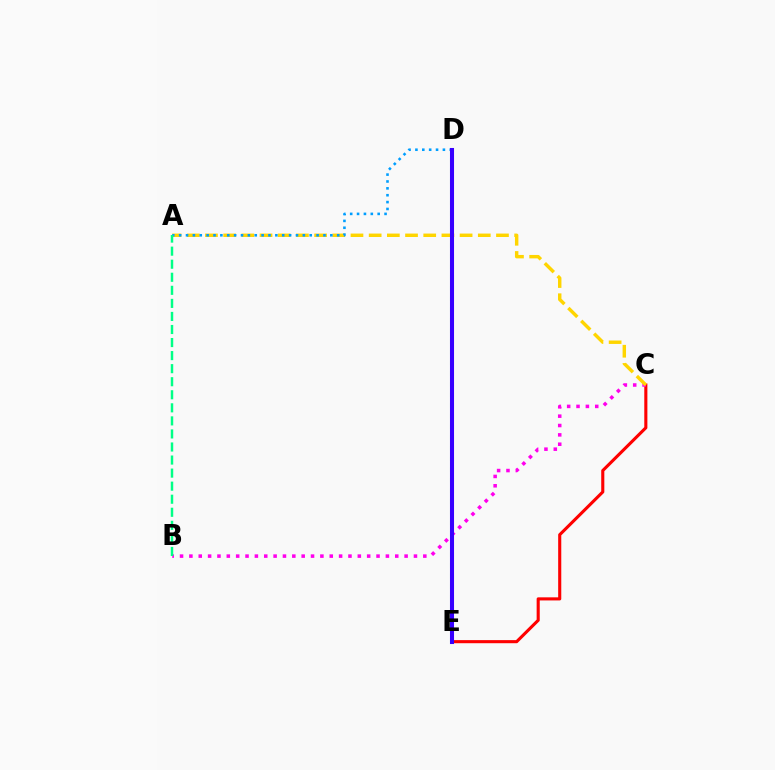{('D', 'E'): [{'color': '#4fff00', 'line_style': 'dotted', 'thickness': 2.9}, {'color': '#3700ff', 'line_style': 'solid', 'thickness': 2.92}], ('C', 'E'): [{'color': '#ff0000', 'line_style': 'solid', 'thickness': 2.23}], ('B', 'C'): [{'color': '#ff00ed', 'line_style': 'dotted', 'thickness': 2.54}], ('A', 'C'): [{'color': '#ffd500', 'line_style': 'dashed', 'thickness': 2.47}], ('A', 'D'): [{'color': '#009eff', 'line_style': 'dotted', 'thickness': 1.87}], ('A', 'B'): [{'color': '#00ff86', 'line_style': 'dashed', 'thickness': 1.77}]}